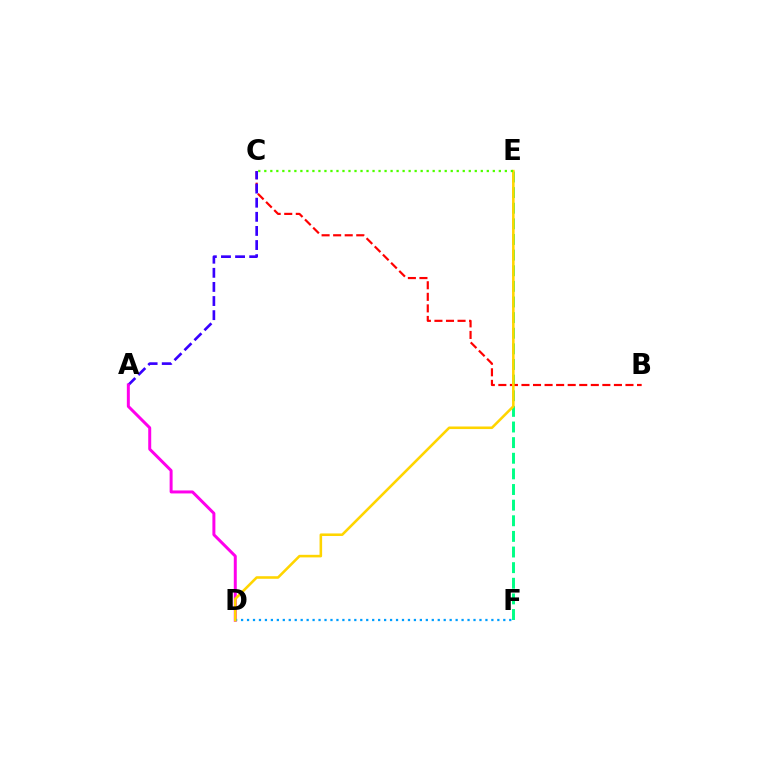{('E', 'F'): [{'color': '#00ff86', 'line_style': 'dashed', 'thickness': 2.12}], ('B', 'C'): [{'color': '#ff0000', 'line_style': 'dashed', 'thickness': 1.57}], ('A', 'C'): [{'color': '#3700ff', 'line_style': 'dashed', 'thickness': 1.92}], ('A', 'D'): [{'color': '#ff00ed', 'line_style': 'solid', 'thickness': 2.15}], ('D', 'F'): [{'color': '#009eff', 'line_style': 'dotted', 'thickness': 1.62}], ('D', 'E'): [{'color': '#ffd500', 'line_style': 'solid', 'thickness': 1.85}], ('C', 'E'): [{'color': '#4fff00', 'line_style': 'dotted', 'thickness': 1.63}]}